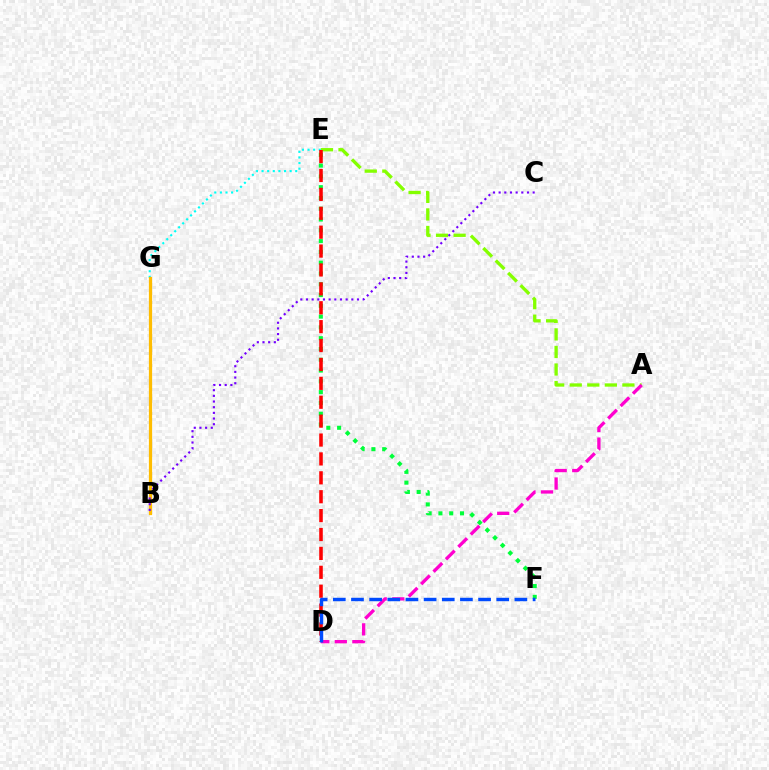{('E', 'G'): [{'color': '#00fff6', 'line_style': 'dotted', 'thickness': 1.53}], ('B', 'G'): [{'color': '#ffbd00', 'line_style': 'solid', 'thickness': 2.33}], ('E', 'F'): [{'color': '#00ff39', 'line_style': 'dotted', 'thickness': 2.93}], ('A', 'E'): [{'color': '#84ff00', 'line_style': 'dashed', 'thickness': 2.39}], ('B', 'C'): [{'color': '#7200ff', 'line_style': 'dotted', 'thickness': 1.54}], ('D', 'E'): [{'color': '#ff0000', 'line_style': 'dashed', 'thickness': 2.57}], ('A', 'D'): [{'color': '#ff00cf', 'line_style': 'dashed', 'thickness': 2.38}], ('D', 'F'): [{'color': '#004bff', 'line_style': 'dashed', 'thickness': 2.47}]}